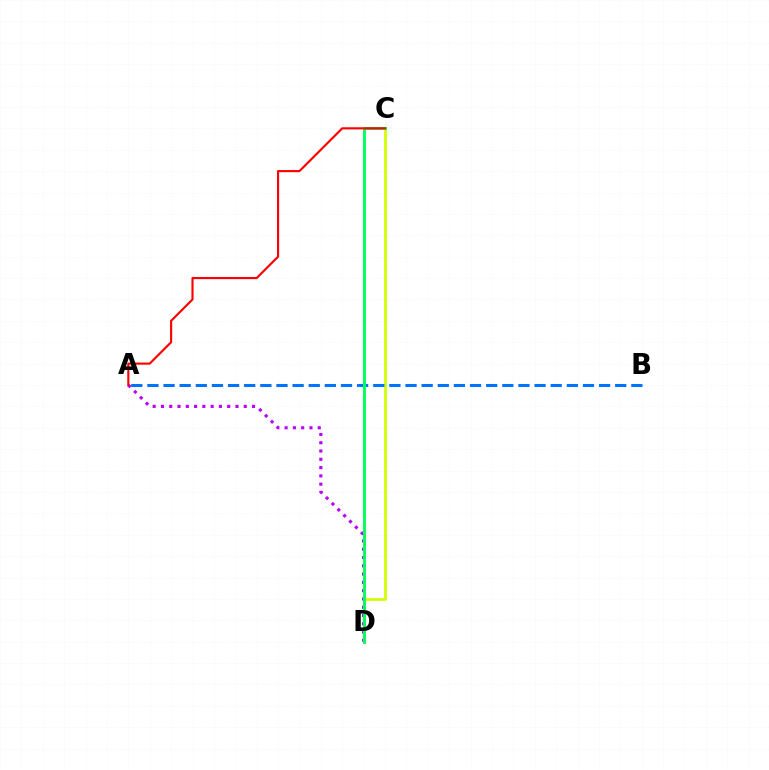{('C', 'D'): [{'color': '#d1ff00', 'line_style': 'solid', 'thickness': 1.98}, {'color': '#00ff5c', 'line_style': 'solid', 'thickness': 2.08}], ('A', 'D'): [{'color': '#b900ff', 'line_style': 'dotted', 'thickness': 2.25}], ('A', 'B'): [{'color': '#0074ff', 'line_style': 'dashed', 'thickness': 2.19}], ('A', 'C'): [{'color': '#ff0000', 'line_style': 'solid', 'thickness': 1.54}]}